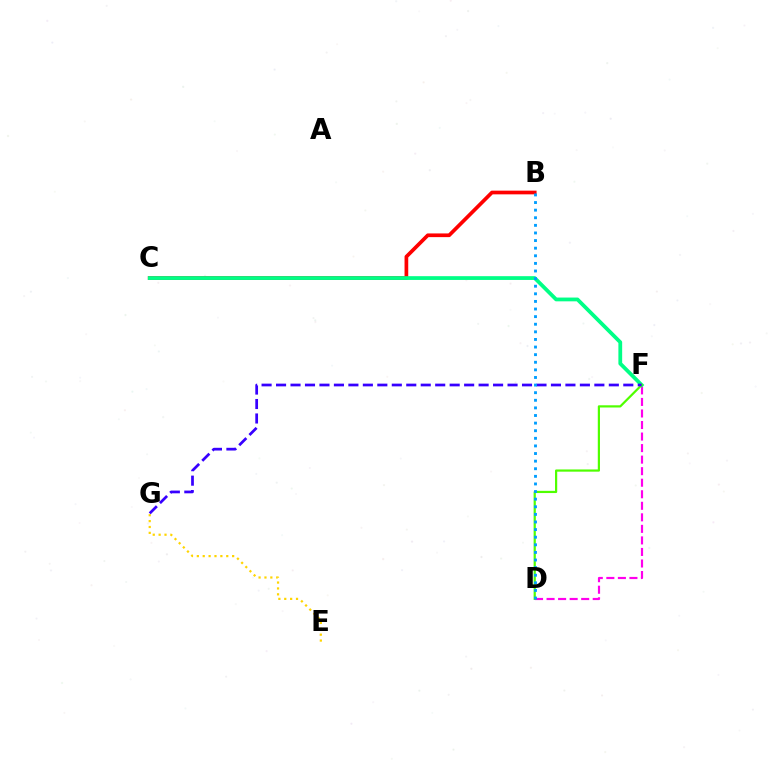{('B', 'C'): [{'color': '#ff0000', 'line_style': 'solid', 'thickness': 2.66}], ('D', 'F'): [{'color': '#ff00ed', 'line_style': 'dashed', 'thickness': 1.57}, {'color': '#4fff00', 'line_style': 'solid', 'thickness': 1.59}], ('E', 'G'): [{'color': '#ffd500', 'line_style': 'dotted', 'thickness': 1.6}], ('C', 'F'): [{'color': '#00ff86', 'line_style': 'solid', 'thickness': 2.72}], ('F', 'G'): [{'color': '#3700ff', 'line_style': 'dashed', 'thickness': 1.97}], ('B', 'D'): [{'color': '#009eff', 'line_style': 'dotted', 'thickness': 2.07}]}